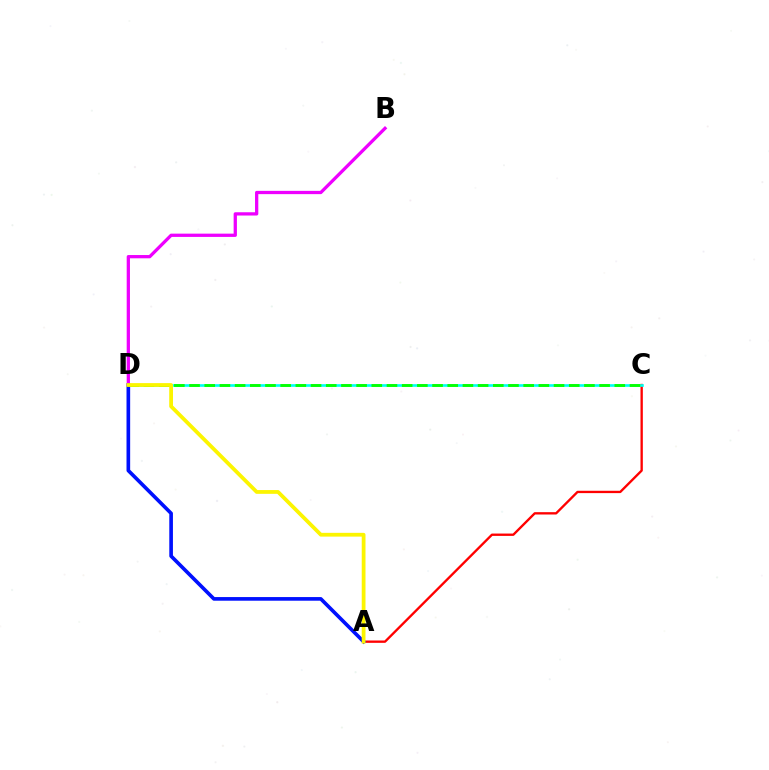{('A', 'C'): [{'color': '#ff0000', 'line_style': 'solid', 'thickness': 1.69}], ('B', 'D'): [{'color': '#ee00ff', 'line_style': 'solid', 'thickness': 2.36}], ('C', 'D'): [{'color': '#00fff6', 'line_style': 'solid', 'thickness': 1.91}, {'color': '#08ff00', 'line_style': 'dashed', 'thickness': 2.06}], ('A', 'D'): [{'color': '#0010ff', 'line_style': 'solid', 'thickness': 2.62}, {'color': '#fcf500', 'line_style': 'solid', 'thickness': 2.72}]}